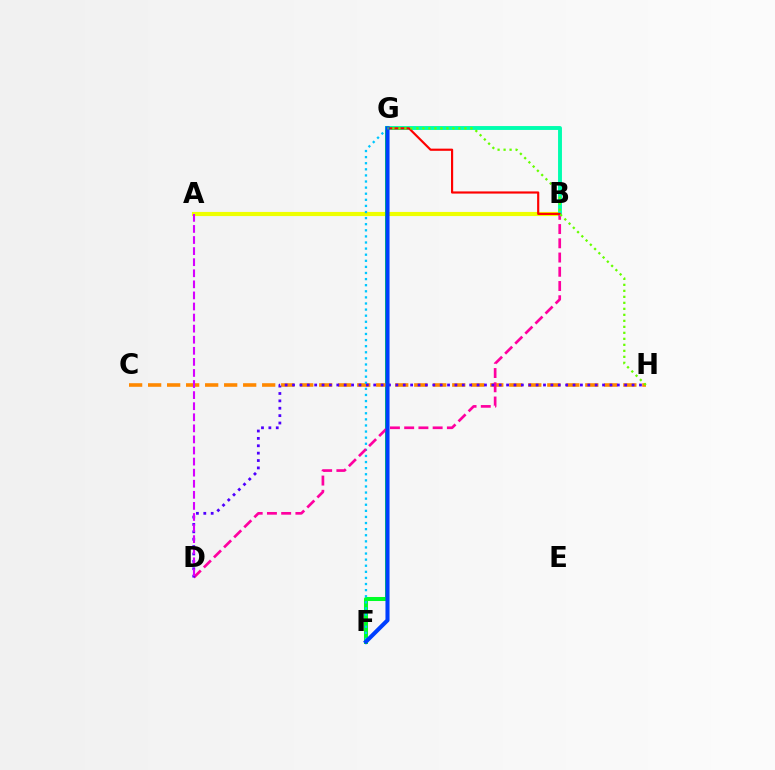{('A', 'B'): [{'color': '#eeff00', 'line_style': 'solid', 'thickness': 2.98}], ('F', 'G'): [{'color': '#00ff27', 'line_style': 'solid', 'thickness': 2.9}, {'color': '#00c7ff', 'line_style': 'dotted', 'thickness': 1.66}, {'color': '#003fff', 'line_style': 'solid', 'thickness': 2.93}], ('B', 'G'): [{'color': '#00ffaf', 'line_style': 'solid', 'thickness': 2.81}, {'color': '#ff0000', 'line_style': 'solid', 'thickness': 1.56}], ('C', 'H'): [{'color': '#ff8800', 'line_style': 'dashed', 'thickness': 2.58}], ('B', 'D'): [{'color': '#ff00a0', 'line_style': 'dashed', 'thickness': 1.93}], ('D', 'H'): [{'color': '#4f00ff', 'line_style': 'dotted', 'thickness': 2.01}], ('G', 'H'): [{'color': '#66ff00', 'line_style': 'dotted', 'thickness': 1.63}], ('A', 'D'): [{'color': '#d600ff', 'line_style': 'dashed', 'thickness': 1.5}]}